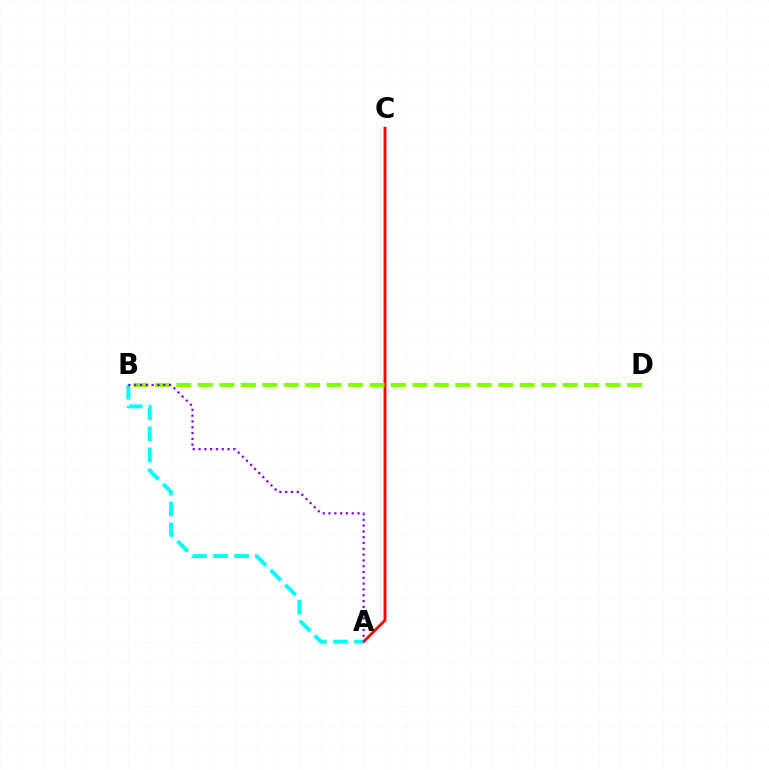{('A', 'C'): [{'color': '#ff0000', 'line_style': 'solid', 'thickness': 2.05}], ('A', 'B'): [{'color': '#00fff6', 'line_style': 'dashed', 'thickness': 2.85}, {'color': '#7200ff', 'line_style': 'dotted', 'thickness': 1.58}], ('B', 'D'): [{'color': '#84ff00', 'line_style': 'dashed', 'thickness': 2.92}]}